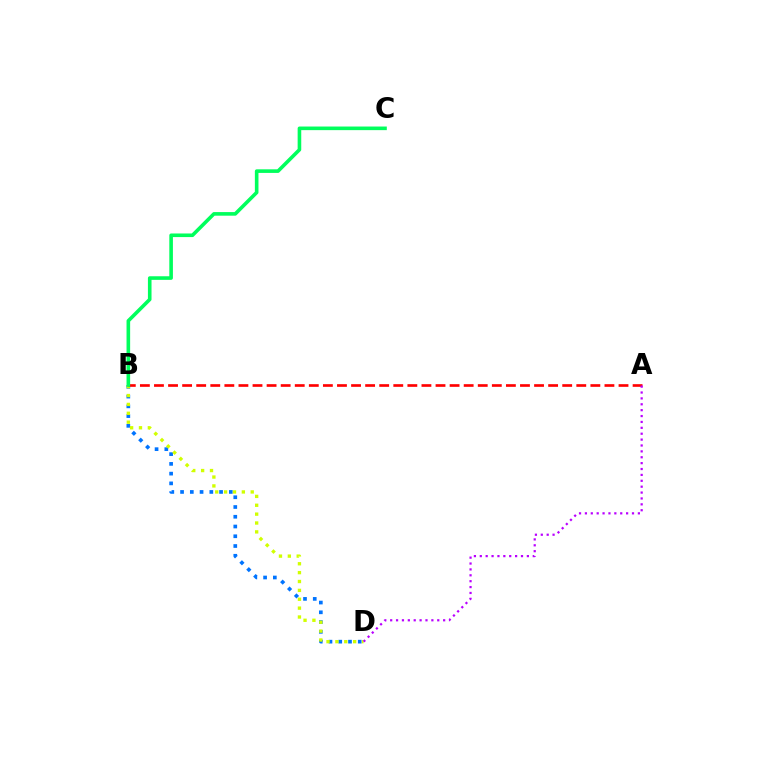{('B', 'D'): [{'color': '#0074ff', 'line_style': 'dotted', 'thickness': 2.65}, {'color': '#d1ff00', 'line_style': 'dotted', 'thickness': 2.41}], ('A', 'B'): [{'color': '#ff0000', 'line_style': 'dashed', 'thickness': 1.91}], ('B', 'C'): [{'color': '#00ff5c', 'line_style': 'solid', 'thickness': 2.6}], ('A', 'D'): [{'color': '#b900ff', 'line_style': 'dotted', 'thickness': 1.6}]}